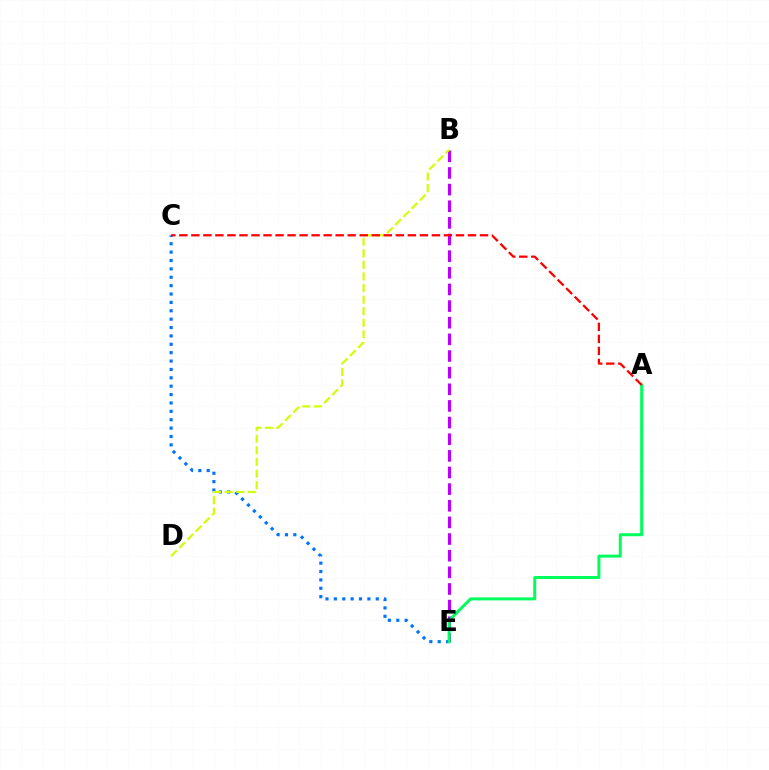{('C', 'E'): [{'color': '#0074ff', 'line_style': 'dotted', 'thickness': 2.28}], ('B', 'E'): [{'color': '#b900ff', 'line_style': 'dashed', 'thickness': 2.26}], ('A', 'E'): [{'color': '#00ff5c', 'line_style': 'solid', 'thickness': 2.15}], ('B', 'D'): [{'color': '#d1ff00', 'line_style': 'dashed', 'thickness': 1.57}], ('A', 'C'): [{'color': '#ff0000', 'line_style': 'dashed', 'thickness': 1.63}]}